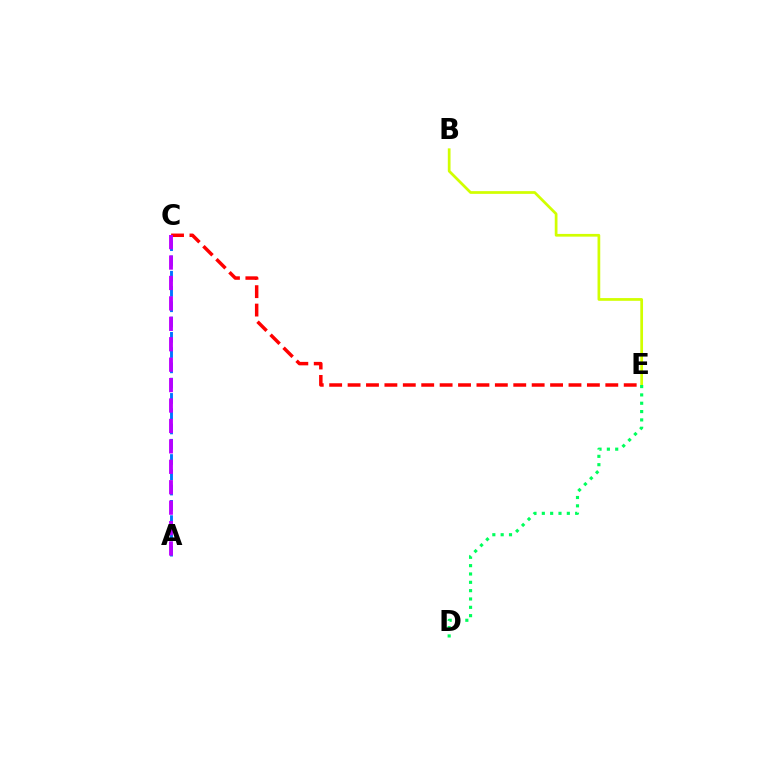{('A', 'C'): [{'color': '#0074ff', 'line_style': 'dashed', 'thickness': 2.08}, {'color': '#b900ff', 'line_style': 'dashed', 'thickness': 2.77}], ('C', 'E'): [{'color': '#ff0000', 'line_style': 'dashed', 'thickness': 2.5}], ('B', 'E'): [{'color': '#d1ff00', 'line_style': 'solid', 'thickness': 1.96}], ('D', 'E'): [{'color': '#00ff5c', 'line_style': 'dotted', 'thickness': 2.26}]}